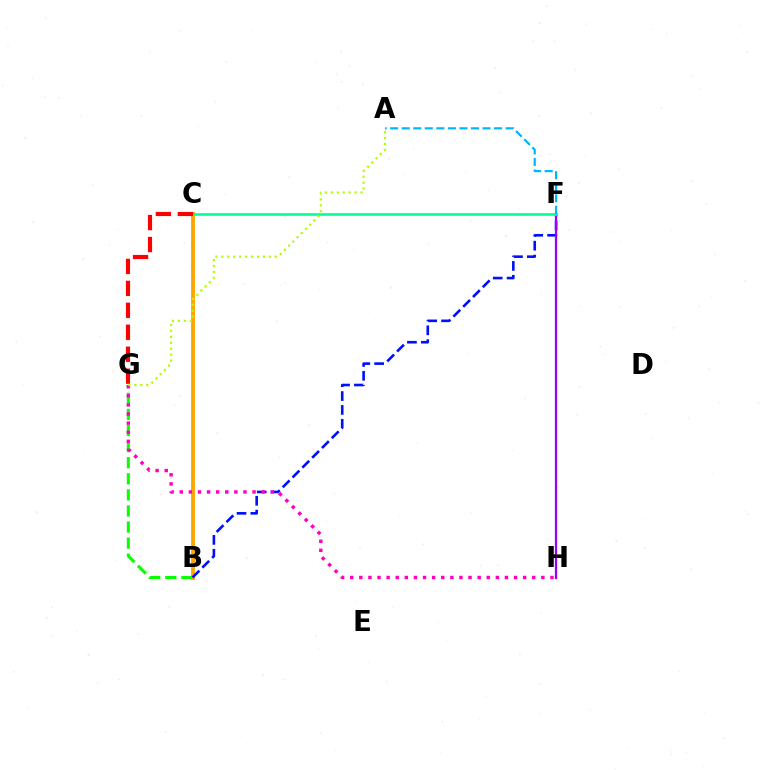{('B', 'G'): [{'color': '#08ff00', 'line_style': 'dashed', 'thickness': 2.19}], ('B', 'C'): [{'color': '#ffa500', 'line_style': 'solid', 'thickness': 2.8}], ('B', 'F'): [{'color': '#0010ff', 'line_style': 'dashed', 'thickness': 1.89}], ('F', 'H'): [{'color': '#9b00ff', 'line_style': 'solid', 'thickness': 1.62}], ('C', 'F'): [{'color': '#00ff9d', 'line_style': 'solid', 'thickness': 1.88}], ('G', 'H'): [{'color': '#ff00bd', 'line_style': 'dotted', 'thickness': 2.47}], ('C', 'G'): [{'color': '#ff0000', 'line_style': 'dashed', 'thickness': 2.98}], ('A', 'F'): [{'color': '#00b5ff', 'line_style': 'dashed', 'thickness': 1.57}], ('A', 'G'): [{'color': '#b3ff00', 'line_style': 'dotted', 'thickness': 1.62}]}